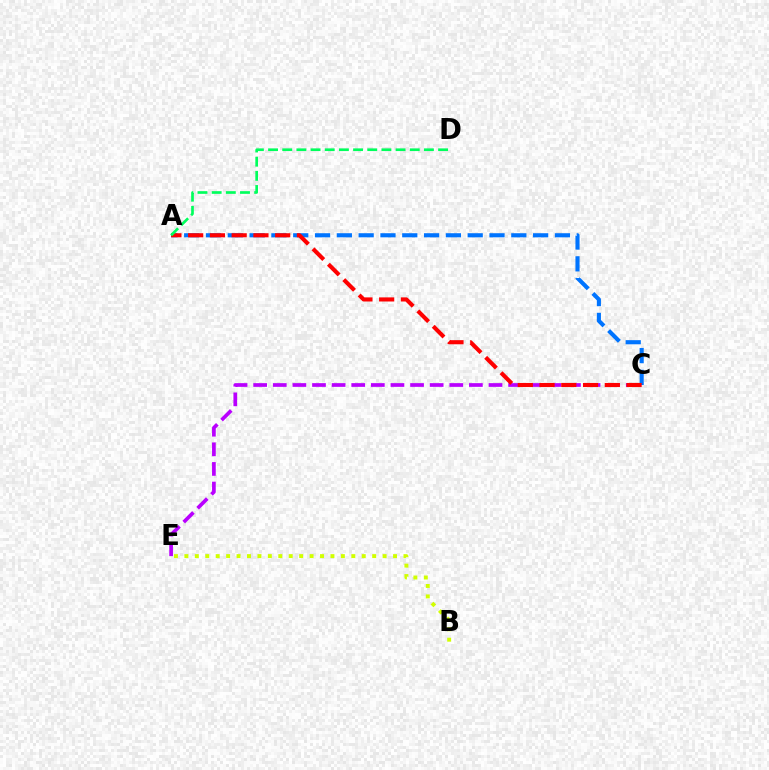{('C', 'E'): [{'color': '#b900ff', 'line_style': 'dashed', 'thickness': 2.66}], ('A', 'C'): [{'color': '#0074ff', 'line_style': 'dashed', 'thickness': 2.96}, {'color': '#ff0000', 'line_style': 'dashed', 'thickness': 2.96}], ('A', 'D'): [{'color': '#00ff5c', 'line_style': 'dashed', 'thickness': 1.92}], ('B', 'E'): [{'color': '#d1ff00', 'line_style': 'dotted', 'thickness': 2.83}]}